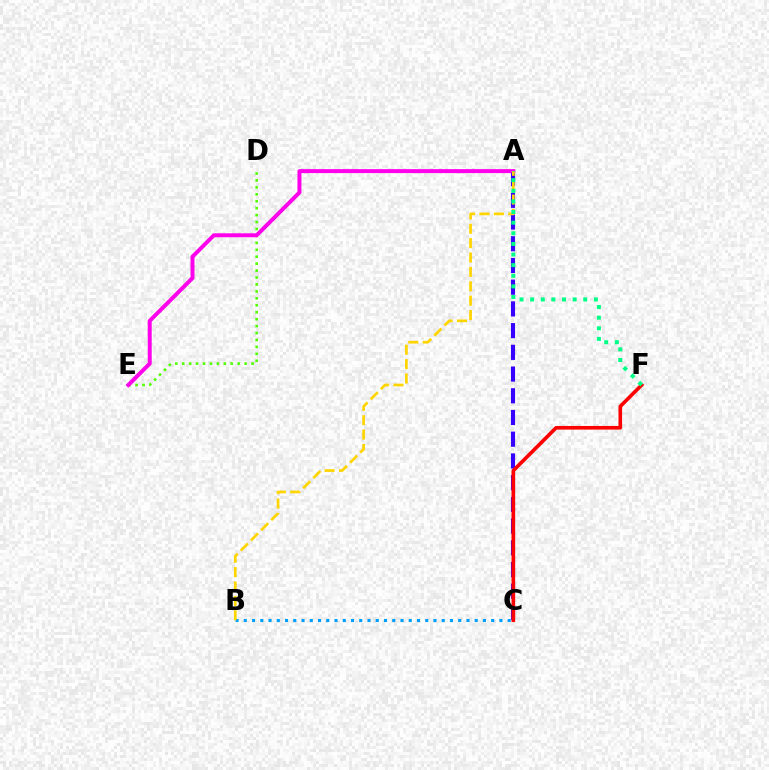{('A', 'C'): [{'color': '#3700ff', 'line_style': 'dashed', 'thickness': 2.95}], ('B', 'C'): [{'color': '#009eff', 'line_style': 'dotted', 'thickness': 2.24}], ('D', 'E'): [{'color': '#4fff00', 'line_style': 'dotted', 'thickness': 1.88}], ('A', 'E'): [{'color': '#ff00ed', 'line_style': 'solid', 'thickness': 2.86}], ('C', 'F'): [{'color': '#ff0000', 'line_style': 'solid', 'thickness': 2.61}], ('A', 'B'): [{'color': '#ffd500', 'line_style': 'dashed', 'thickness': 1.95}], ('A', 'F'): [{'color': '#00ff86', 'line_style': 'dotted', 'thickness': 2.89}]}